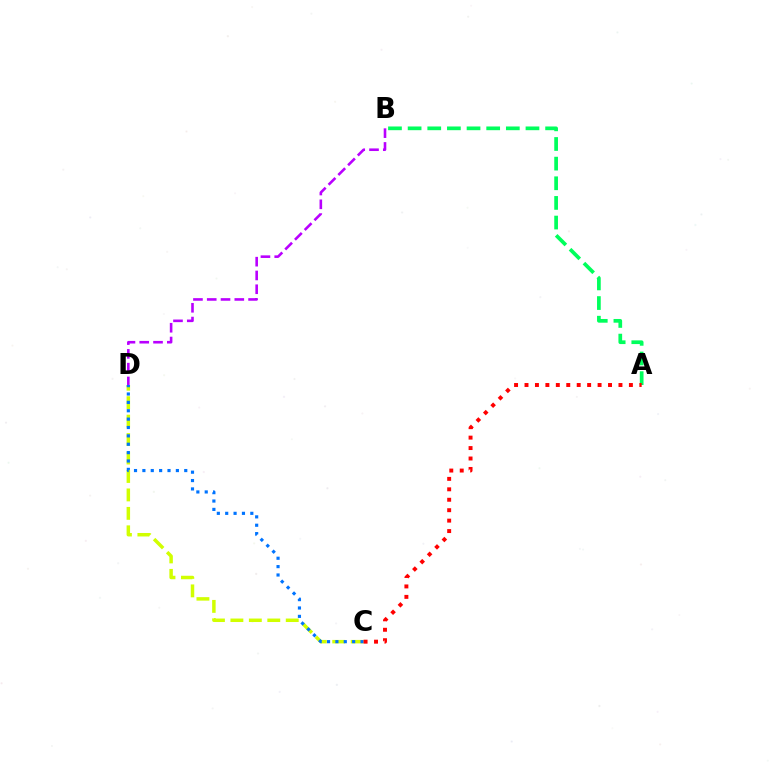{('B', 'D'): [{'color': '#b900ff', 'line_style': 'dashed', 'thickness': 1.87}], ('C', 'D'): [{'color': '#d1ff00', 'line_style': 'dashed', 'thickness': 2.51}, {'color': '#0074ff', 'line_style': 'dotted', 'thickness': 2.27}], ('A', 'B'): [{'color': '#00ff5c', 'line_style': 'dashed', 'thickness': 2.67}], ('A', 'C'): [{'color': '#ff0000', 'line_style': 'dotted', 'thickness': 2.84}]}